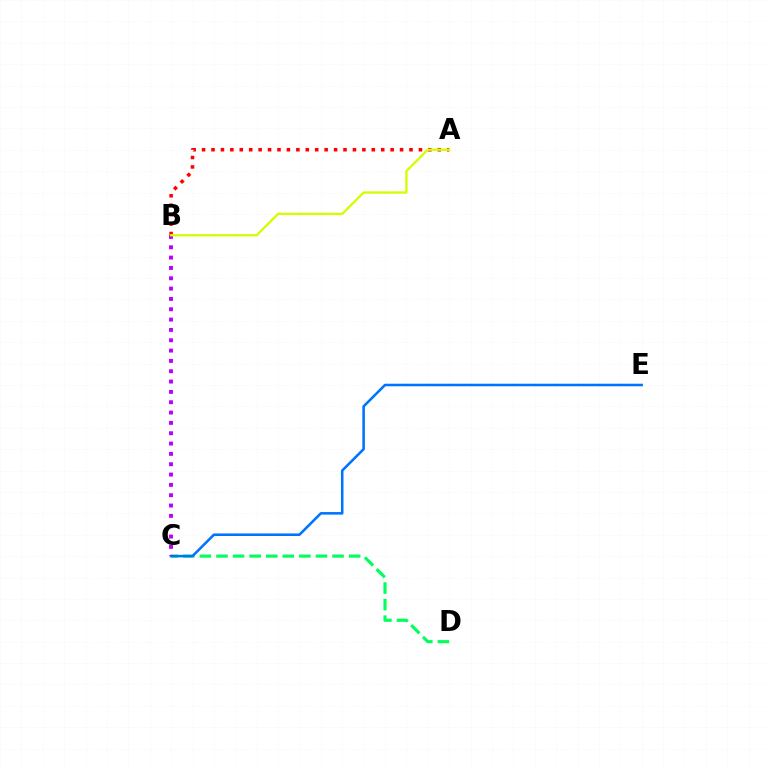{('C', 'D'): [{'color': '#00ff5c', 'line_style': 'dashed', 'thickness': 2.25}], ('A', 'B'): [{'color': '#ff0000', 'line_style': 'dotted', 'thickness': 2.56}, {'color': '#d1ff00', 'line_style': 'solid', 'thickness': 1.67}], ('C', 'E'): [{'color': '#0074ff', 'line_style': 'solid', 'thickness': 1.84}], ('B', 'C'): [{'color': '#b900ff', 'line_style': 'dotted', 'thickness': 2.81}]}